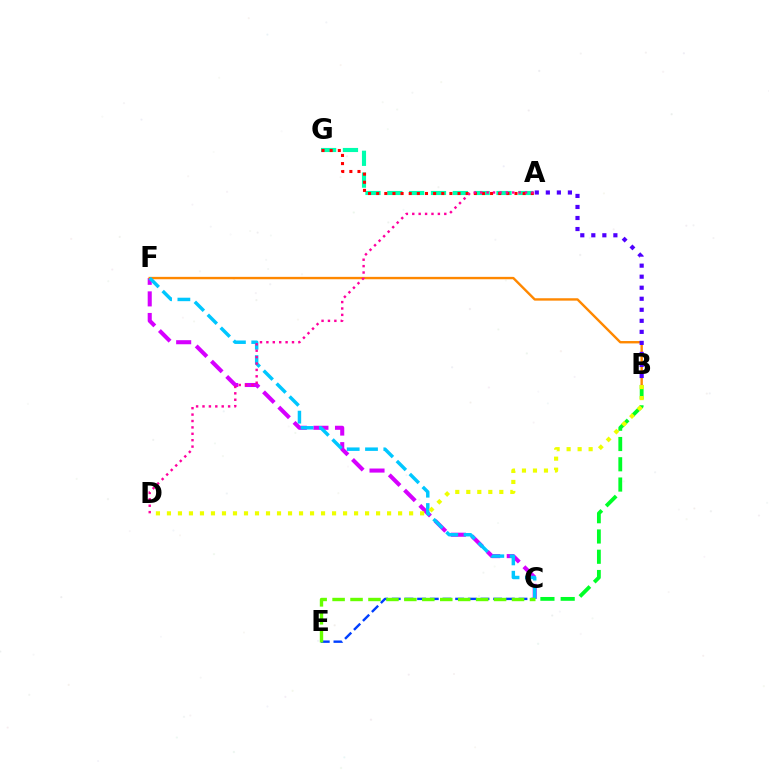{('A', 'G'): [{'color': '#00ffaf', 'line_style': 'dashed', 'thickness': 2.97}, {'color': '#ff0000', 'line_style': 'dotted', 'thickness': 2.21}], ('B', 'C'): [{'color': '#00ff27', 'line_style': 'dashed', 'thickness': 2.75}], ('C', 'E'): [{'color': '#003fff', 'line_style': 'dashed', 'thickness': 1.72}, {'color': '#66ff00', 'line_style': 'dashed', 'thickness': 2.44}], ('C', 'F'): [{'color': '#d600ff', 'line_style': 'dashed', 'thickness': 2.93}, {'color': '#00c7ff', 'line_style': 'dashed', 'thickness': 2.49}], ('B', 'F'): [{'color': '#ff8800', 'line_style': 'solid', 'thickness': 1.72}], ('A', 'B'): [{'color': '#4f00ff', 'line_style': 'dotted', 'thickness': 3.0}], ('A', 'D'): [{'color': '#ff00a0', 'line_style': 'dotted', 'thickness': 1.74}], ('B', 'D'): [{'color': '#eeff00', 'line_style': 'dotted', 'thickness': 2.99}]}